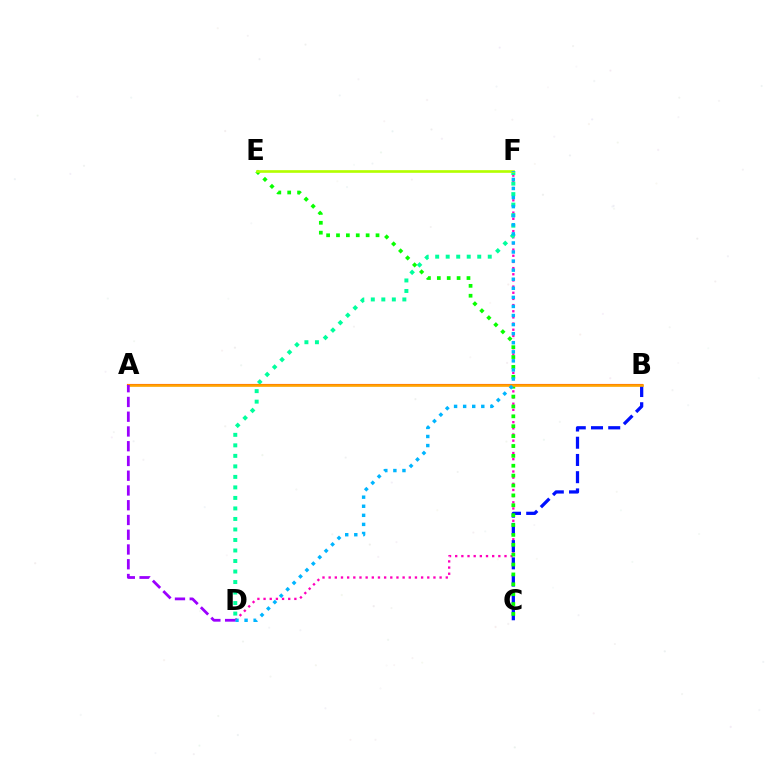{('D', 'F'): [{'color': '#ff00bd', 'line_style': 'dotted', 'thickness': 1.67}, {'color': '#00ff9d', 'line_style': 'dotted', 'thickness': 2.86}, {'color': '#00b5ff', 'line_style': 'dotted', 'thickness': 2.47}], ('B', 'C'): [{'color': '#0010ff', 'line_style': 'dashed', 'thickness': 2.34}], ('C', 'E'): [{'color': '#08ff00', 'line_style': 'dotted', 'thickness': 2.68}], ('A', 'B'): [{'color': '#ff0000', 'line_style': 'solid', 'thickness': 1.51}, {'color': '#ffa500', 'line_style': 'solid', 'thickness': 1.9}], ('E', 'F'): [{'color': '#b3ff00', 'line_style': 'solid', 'thickness': 1.91}], ('A', 'D'): [{'color': '#9b00ff', 'line_style': 'dashed', 'thickness': 2.0}]}